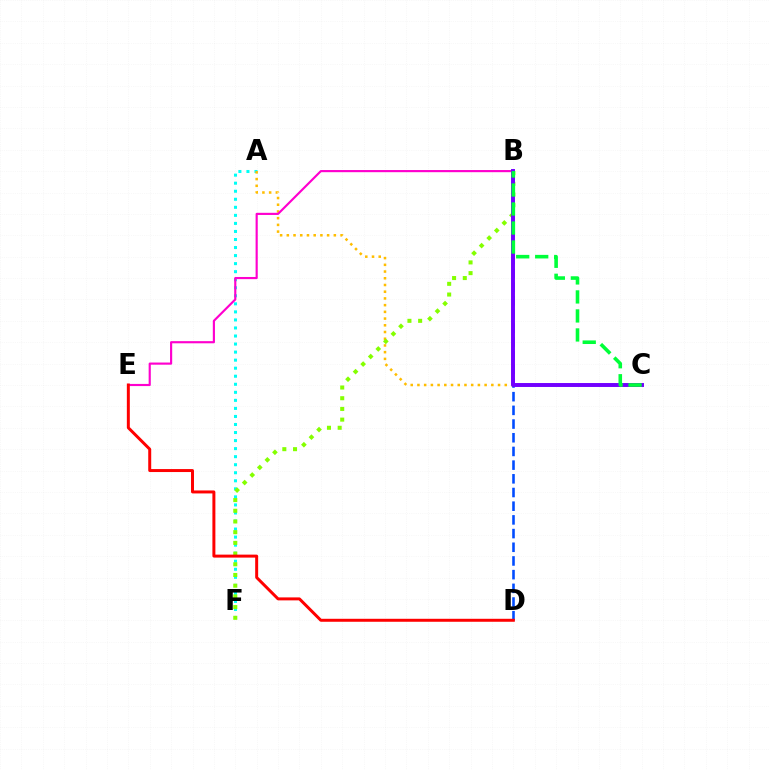{('A', 'F'): [{'color': '#00fff6', 'line_style': 'dotted', 'thickness': 2.19}], ('A', 'C'): [{'color': '#ffbd00', 'line_style': 'dotted', 'thickness': 1.83}], ('B', 'F'): [{'color': '#84ff00', 'line_style': 'dotted', 'thickness': 2.91}], ('B', 'E'): [{'color': '#ff00cf', 'line_style': 'solid', 'thickness': 1.55}], ('B', 'D'): [{'color': '#004bff', 'line_style': 'dashed', 'thickness': 1.86}], ('B', 'C'): [{'color': '#7200ff', 'line_style': 'solid', 'thickness': 2.83}, {'color': '#00ff39', 'line_style': 'dashed', 'thickness': 2.58}], ('D', 'E'): [{'color': '#ff0000', 'line_style': 'solid', 'thickness': 2.14}]}